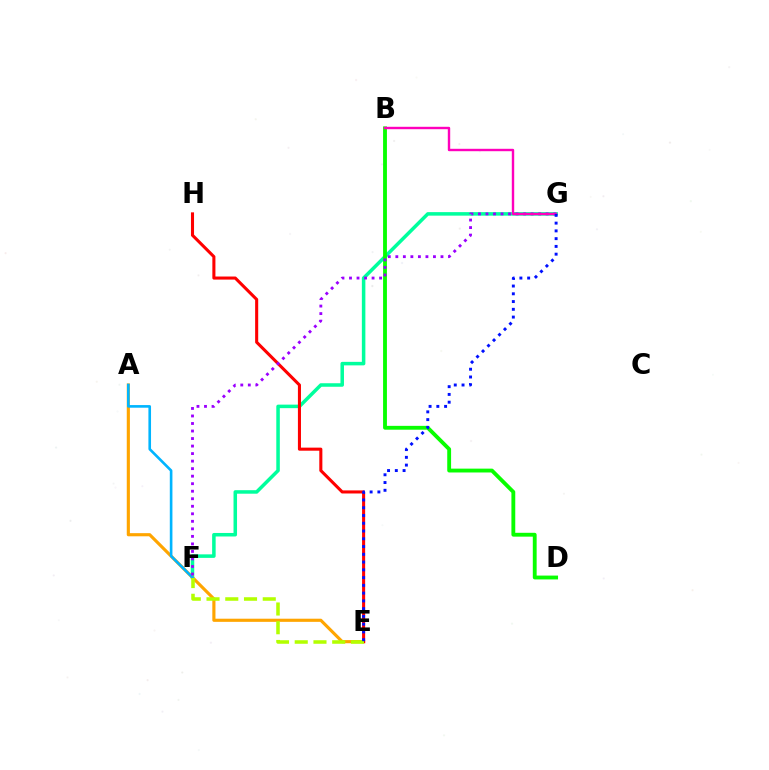{('F', 'G'): [{'color': '#00ff9d', 'line_style': 'solid', 'thickness': 2.53}, {'color': '#9b00ff', 'line_style': 'dotted', 'thickness': 2.04}], ('A', 'E'): [{'color': '#ffa500', 'line_style': 'solid', 'thickness': 2.26}], ('E', 'H'): [{'color': '#ff0000', 'line_style': 'solid', 'thickness': 2.21}], ('B', 'D'): [{'color': '#08ff00', 'line_style': 'solid', 'thickness': 2.77}], ('A', 'F'): [{'color': '#00b5ff', 'line_style': 'solid', 'thickness': 1.89}], ('B', 'G'): [{'color': '#ff00bd', 'line_style': 'solid', 'thickness': 1.73}], ('E', 'F'): [{'color': '#b3ff00', 'line_style': 'dashed', 'thickness': 2.55}], ('E', 'G'): [{'color': '#0010ff', 'line_style': 'dotted', 'thickness': 2.11}]}